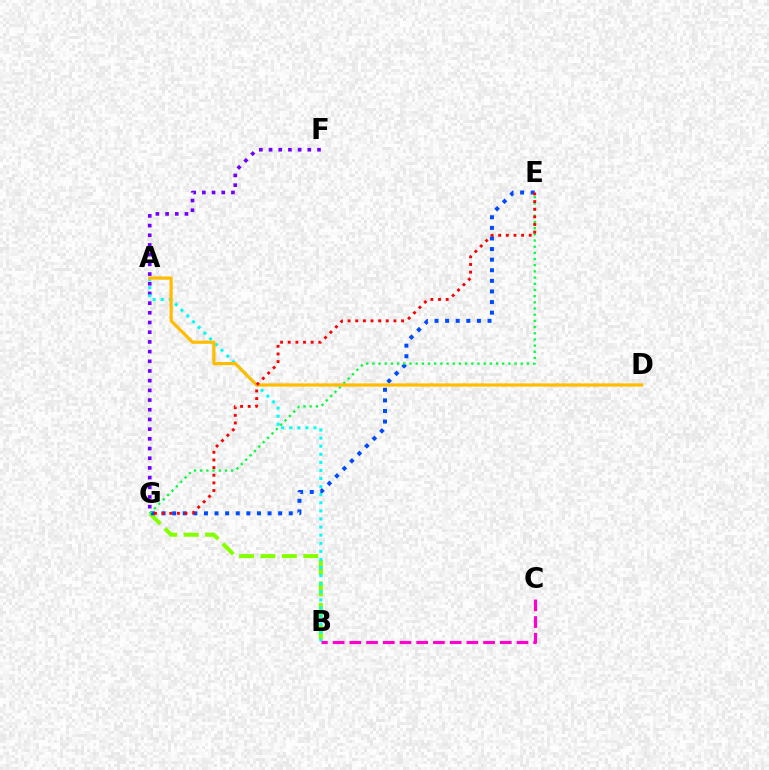{('B', 'G'): [{'color': '#84ff00', 'line_style': 'dashed', 'thickness': 2.91}], ('E', 'G'): [{'color': '#004bff', 'line_style': 'dotted', 'thickness': 2.88}, {'color': '#00ff39', 'line_style': 'dotted', 'thickness': 1.68}, {'color': '#ff0000', 'line_style': 'dotted', 'thickness': 2.07}], ('F', 'G'): [{'color': '#7200ff', 'line_style': 'dotted', 'thickness': 2.63}], ('A', 'B'): [{'color': '#00fff6', 'line_style': 'dotted', 'thickness': 2.2}], ('A', 'D'): [{'color': '#ffbd00', 'line_style': 'solid', 'thickness': 2.31}], ('B', 'C'): [{'color': '#ff00cf', 'line_style': 'dashed', 'thickness': 2.27}]}